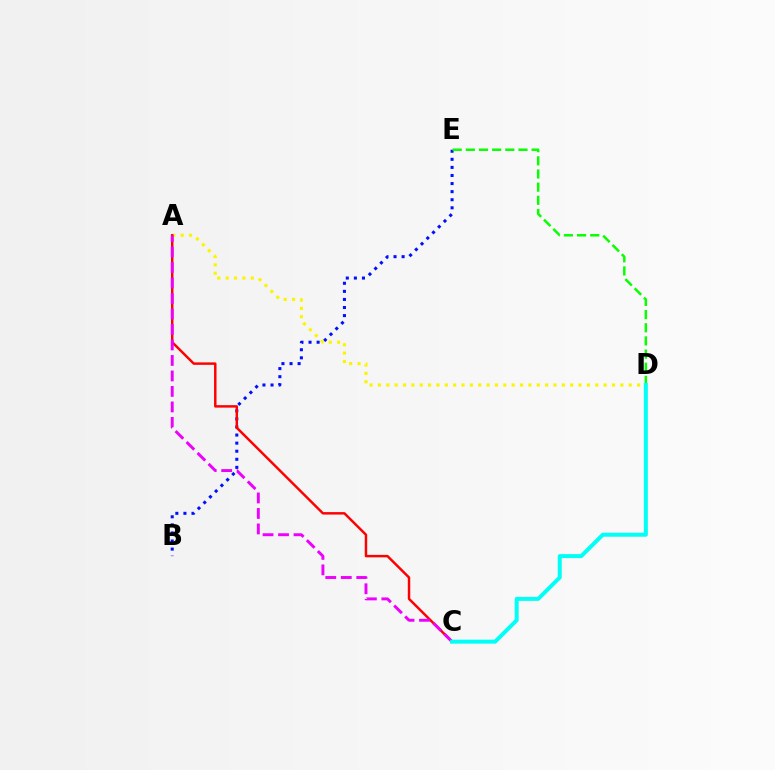{('B', 'E'): [{'color': '#0010ff', 'line_style': 'dotted', 'thickness': 2.19}], ('D', 'E'): [{'color': '#08ff00', 'line_style': 'dashed', 'thickness': 1.79}], ('A', 'D'): [{'color': '#fcf500', 'line_style': 'dotted', 'thickness': 2.27}], ('A', 'C'): [{'color': '#ff0000', 'line_style': 'solid', 'thickness': 1.77}, {'color': '#ee00ff', 'line_style': 'dashed', 'thickness': 2.1}], ('C', 'D'): [{'color': '#00fff6', 'line_style': 'solid', 'thickness': 2.87}]}